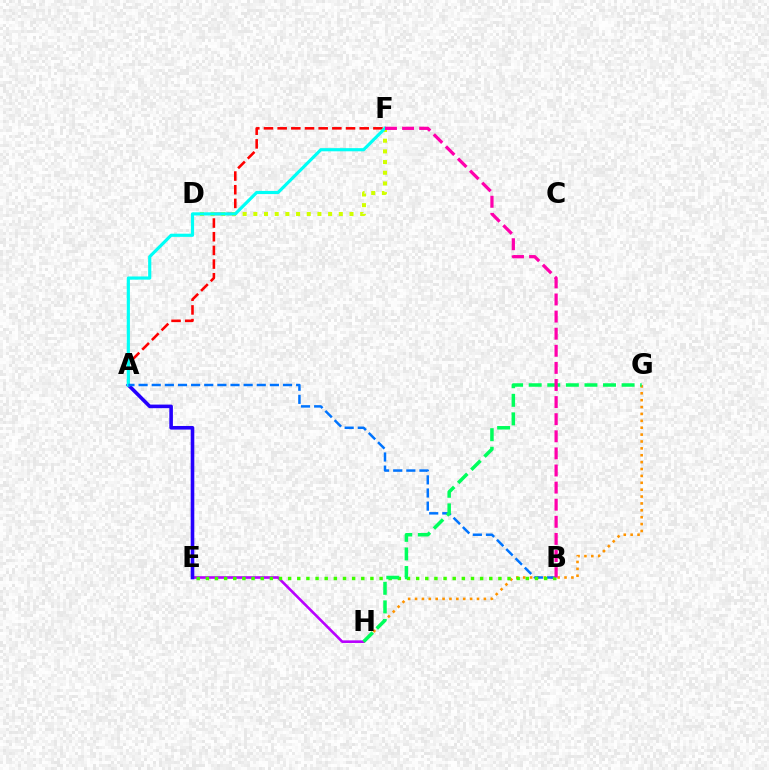{('E', 'H'): [{'color': '#b900ff', 'line_style': 'solid', 'thickness': 1.88}], ('A', 'F'): [{'color': '#ff0000', 'line_style': 'dashed', 'thickness': 1.86}, {'color': '#00fff6', 'line_style': 'solid', 'thickness': 2.28}], ('A', 'E'): [{'color': '#2500ff', 'line_style': 'solid', 'thickness': 2.59}], ('D', 'F'): [{'color': '#d1ff00', 'line_style': 'dotted', 'thickness': 2.9}], ('G', 'H'): [{'color': '#ff9400', 'line_style': 'dotted', 'thickness': 1.87}, {'color': '#00ff5c', 'line_style': 'dashed', 'thickness': 2.52}], ('A', 'B'): [{'color': '#0074ff', 'line_style': 'dashed', 'thickness': 1.78}], ('B', 'E'): [{'color': '#3dff00', 'line_style': 'dotted', 'thickness': 2.48}], ('B', 'F'): [{'color': '#ff00ac', 'line_style': 'dashed', 'thickness': 2.32}]}